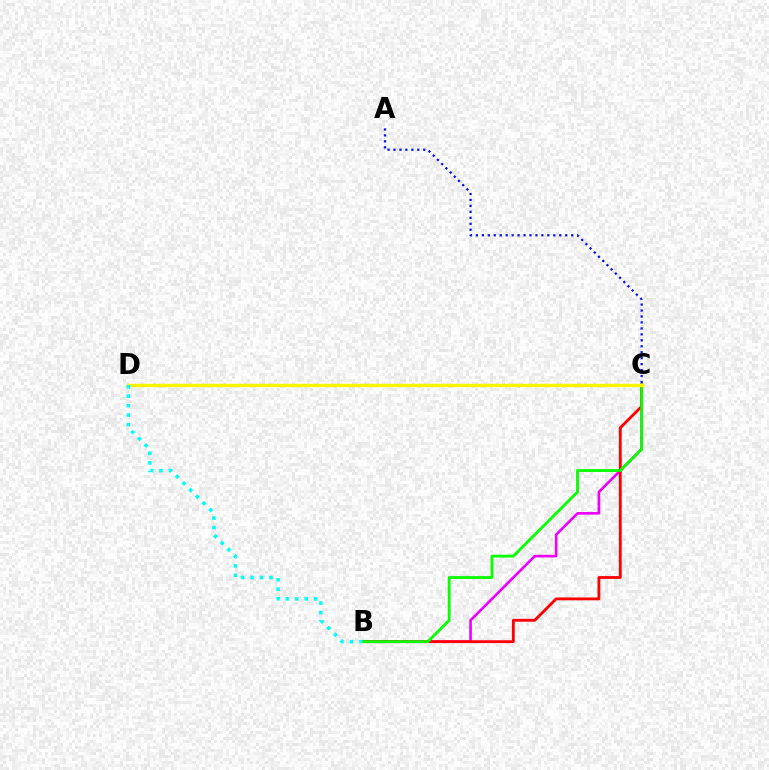{('B', 'C'): [{'color': '#ee00ff', 'line_style': 'solid', 'thickness': 1.89}, {'color': '#ff0000', 'line_style': 'solid', 'thickness': 2.04}, {'color': '#08ff00', 'line_style': 'solid', 'thickness': 2.02}], ('A', 'C'): [{'color': '#0010ff', 'line_style': 'dotted', 'thickness': 1.62}], ('C', 'D'): [{'color': '#fcf500', 'line_style': 'solid', 'thickness': 2.44}], ('B', 'D'): [{'color': '#00fff6', 'line_style': 'dotted', 'thickness': 2.56}]}